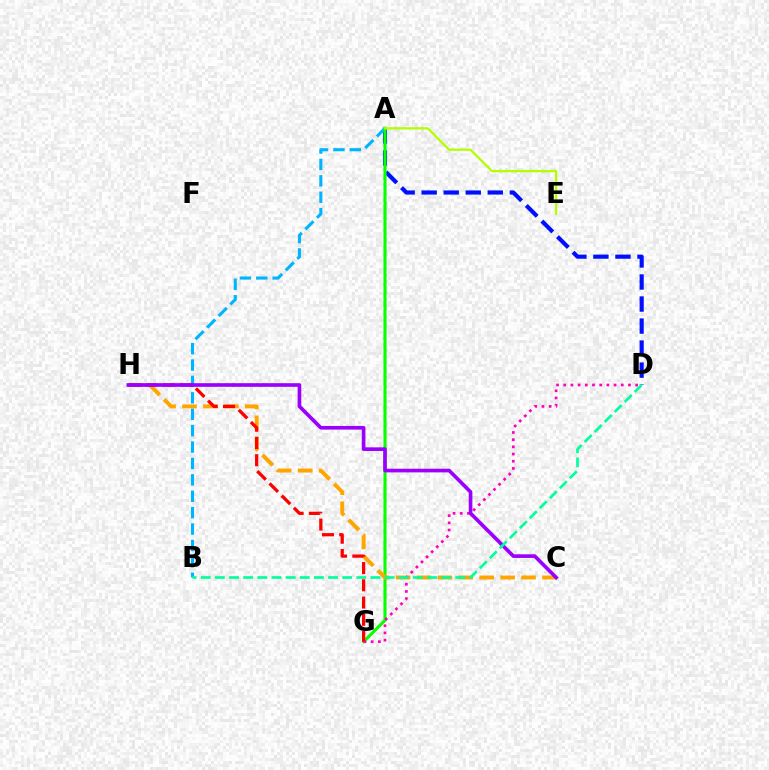{('A', 'D'): [{'color': '#0010ff', 'line_style': 'dashed', 'thickness': 2.99}], ('A', 'B'): [{'color': '#00b5ff', 'line_style': 'dashed', 'thickness': 2.23}], ('A', 'G'): [{'color': '#08ff00', 'line_style': 'solid', 'thickness': 2.24}], ('C', 'H'): [{'color': '#ffa500', 'line_style': 'dashed', 'thickness': 2.84}, {'color': '#9b00ff', 'line_style': 'solid', 'thickness': 2.63}], ('D', 'G'): [{'color': '#ff00bd', 'line_style': 'dotted', 'thickness': 1.95}], ('G', 'H'): [{'color': '#ff0000', 'line_style': 'dashed', 'thickness': 2.34}], ('A', 'E'): [{'color': '#b3ff00', 'line_style': 'solid', 'thickness': 1.65}], ('B', 'D'): [{'color': '#00ff9d', 'line_style': 'dashed', 'thickness': 1.92}]}